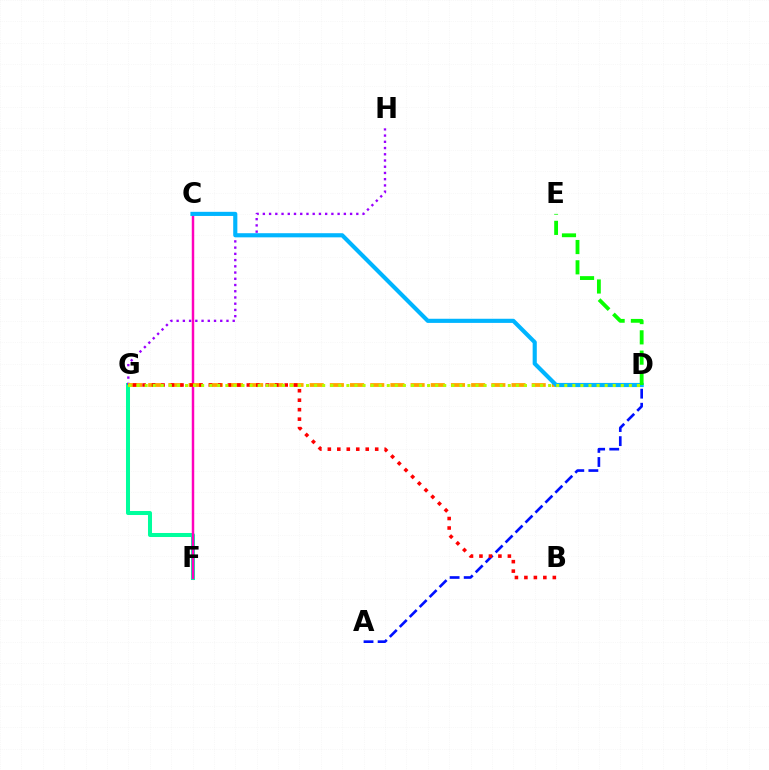{('F', 'G'): [{'color': '#00ff9d', 'line_style': 'solid', 'thickness': 2.9}], ('G', 'H'): [{'color': '#9b00ff', 'line_style': 'dotted', 'thickness': 1.69}], ('A', 'D'): [{'color': '#0010ff', 'line_style': 'dashed', 'thickness': 1.91}], ('C', 'F'): [{'color': '#ff00bd', 'line_style': 'solid', 'thickness': 1.77}], ('D', 'G'): [{'color': '#ffa500', 'line_style': 'dashed', 'thickness': 2.74}, {'color': '#b3ff00', 'line_style': 'dotted', 'thickness': 2.19}], ('B', 'G'): [{'color': '#ff0000', 'line_style': 'dotted', 'thickness': 2.57}], ('C', 'D'): [{'color': '#00b5ff', 'line_style': 'solid', 'thickness': 2.98}], ('D', 'E'): [{'color': '#08ff00', 'line_style': 'dashed', 'thickness': 2.76}]}